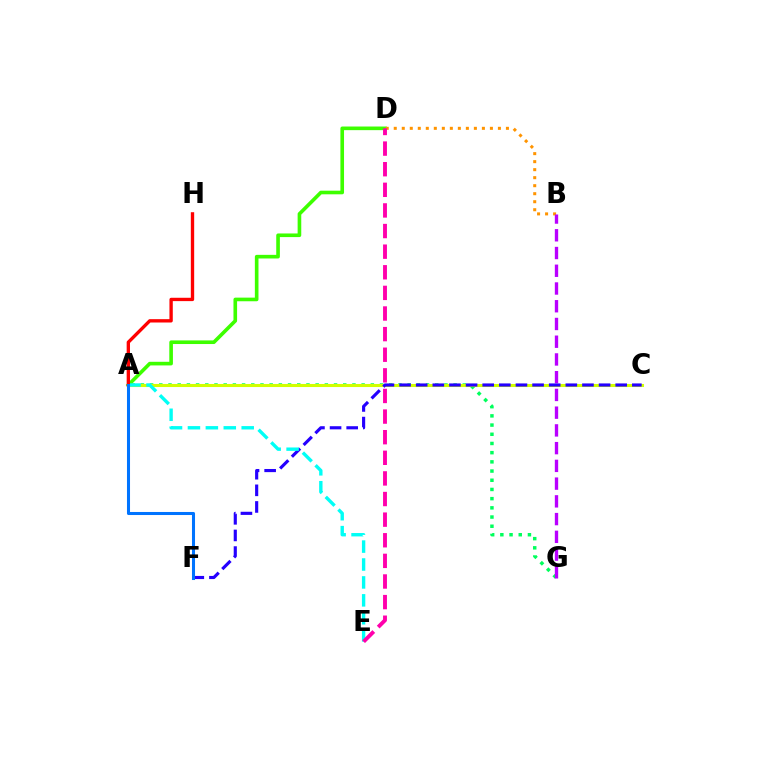{('A', 'D'): [{'color': '#3dff00', 'line_style': 'solid', 'thickness': 2.61}], ('B', 'D'): [{'color': '#ff9400', 'line_style': 'dotted', 'thickness': 2.18}], ('A', 'G'): [{'color': '#00ff5c', 'line_style': 'dotted', 'thickness': 2.5}], ('B', 'G'): [{'color': '#b900ff', 'line_style': 'dashed', 'thickness': 2.41}], ('A', 'C'): [{'color': '#d1ff00', 'line_style': 'solid', 'thickness': 2.21}], ('C', 'F'): [{'color': '#2500ff', 'line_style': 'dashed', 'thickness': 2.26}], ('A', 'E'): [{'color': '#00fff6', 'line_style': 'dashed', 'thickness': 2.43}], ('A', 'H'): [{'color': '#ff0000', 'line_style': 'solid', 'thickness': 2.41}], ('D', 'E'): [{'color': '#ff00ac', 'line_style': 'dashed', 'thickness': 2.8}], ('A', 'F'): [{'color': '#0074ff', 'line_style': 'solid', 'thickness': 2.19}]}